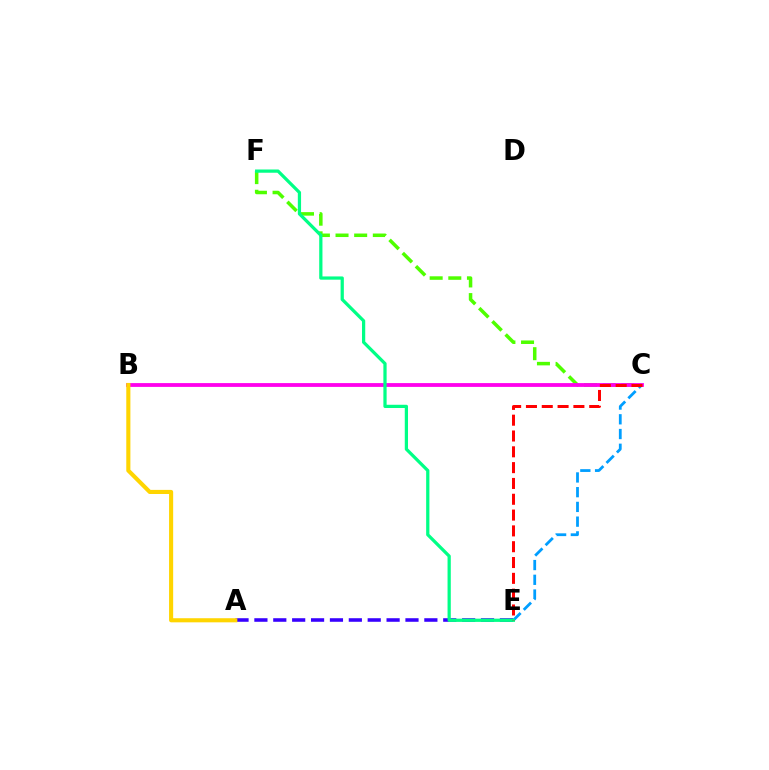{('A', 'E'): [{'color': '#3700ff', 'line_style': 'dashed', 'thickness': 2.57}], ('C', 'F'): [{'color': '#4fff00', 'line_style': 'dashed', 'thickness': 2.53}], ('C', 'E'): [{'color': '#009eff', 'line_style': 'dashed', 'thickness': 2.0}, {'color': '#ff0000', 'line_style': 'dashed', 'thickness': 2.15}], ('B', 'C'): [{'color': '#ff00ed', 'line_style': 'solid', 'thickness': 2.74}], ('E', 'F'): [{'color': '#00ff86', 'line_style': 'solid', 'thickness': 2.33}], ('A', 'B'): [{'color': '#ffd500', 'line_style': 'solid', 'thickness': 2.96}]}